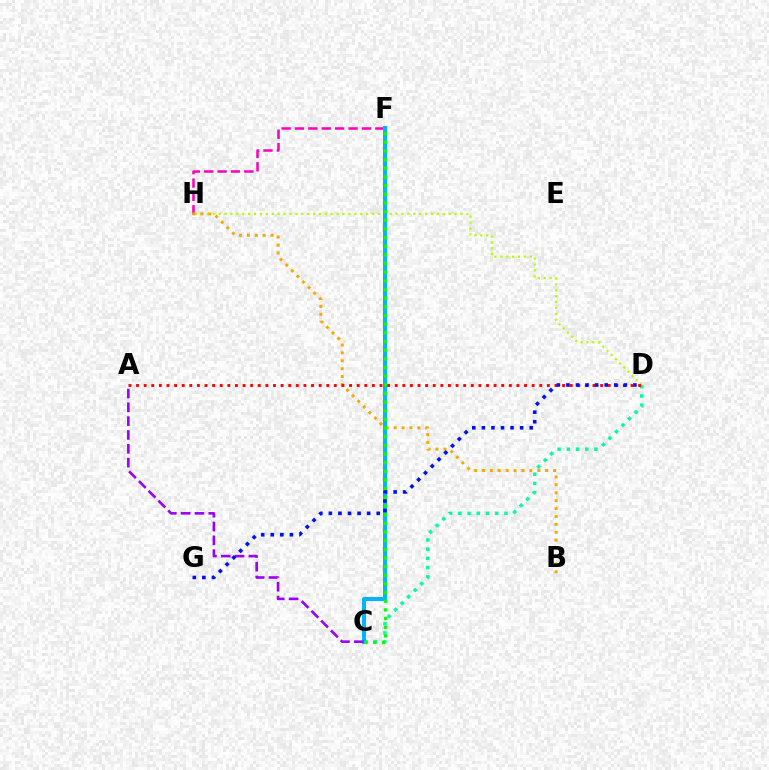{('F', 'H'): [{'color': '#ff00bd', 'line_style': 'dashed', 'thickness': 1.82}], ('C', 'D'): [{'color': '#00ff9d', 'line_style': 'dotted', 'thickness': 2.51}], ('D', 'H'): [{'color': '#b3ff00', 'line_style': 'dotted', 'thickness': 1.6}], ('C', 'F'): [{'color': '#00b5ff', 'line_style': 'solid', 'thickness': 2.9}, {'color': '#08ff00', 'line_style': 'dotted', 'thickness': 2.35}], ('B', 'H'): [{'color': '#ffa500', 'line_style': 'dotted', 'thickness': 2.15}], ('A', 'D'): [{'color': '#ff0000', 'line_style': 'dotted', 'thickness': 2.07}], ('A', 'C'): [{'color': '#9b00ff', 'line_style': 'dashed', 'thickness': 1.88}], ('D', 'G'): [{'color': '#0010ff', 'line_style': 'dotted', 'thickness': 2.6}]}